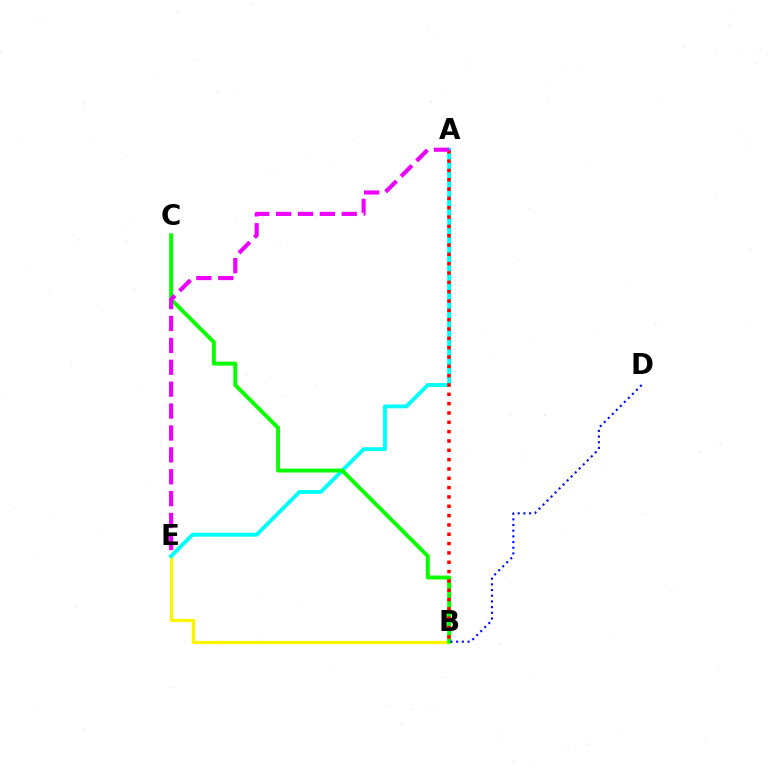{('B', 'E'): [{'color': '#fcf500', 'line_style': 'solid', 'thickness': 2.33}], ('A', 'E'): [{'color': '#00fff6', 'line_style': 'solid', 'thickness': 2.79}, {'color': '#ee00ff', 'line_style': 'dashed', 'thickness': 2.97}], ('B', 'C'): [{'color': '#08ff00', 'line_style': 'solid', 'thickness': 2.82}], ('B', 'D'): [{'color': '#0010ff', 'line_style': 'dotted', 'thickness': 1.54}], ('A', 'B'): [{'color': '#ff0000', 'line_style': 'dotted', 'thickness': 2.53}]}